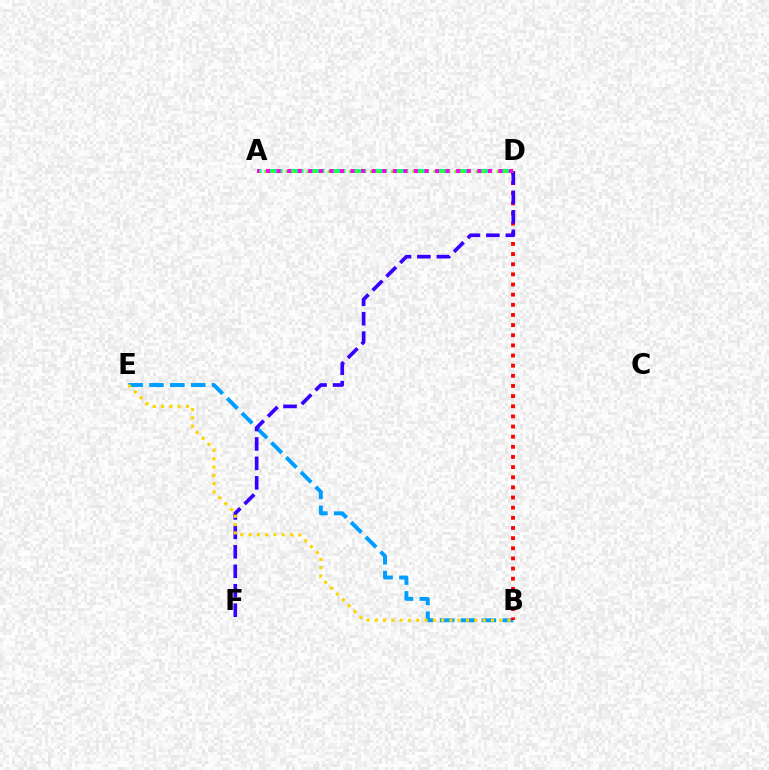{('B', 'E'): [{'color': '#009eff', 'line_style': 'dashed', 'thickness': 2.83}, {'color': '#ffd500', 'line_style': 'dotted', 'thickness': 2.25}], ('B', 'D'): [{'color': '#ff0000', 'line_style': 'dotted', 'thickness': 2.76}], ('D', 'F'): [{'color': '#3700ff', 'line_style': 'dashed', 'thickness': 2.64}], ('A', 'D'): [{'color': '#00ff86', 'line_style': 'dashed', 'thickness': 2.85}, {'color': '#4fff00', 'line_style': 'dotted', 'thickness': 1.91}, {'color': '#ff00ed', 'line_style': 'dotted', 'thickness': 2.87}]}